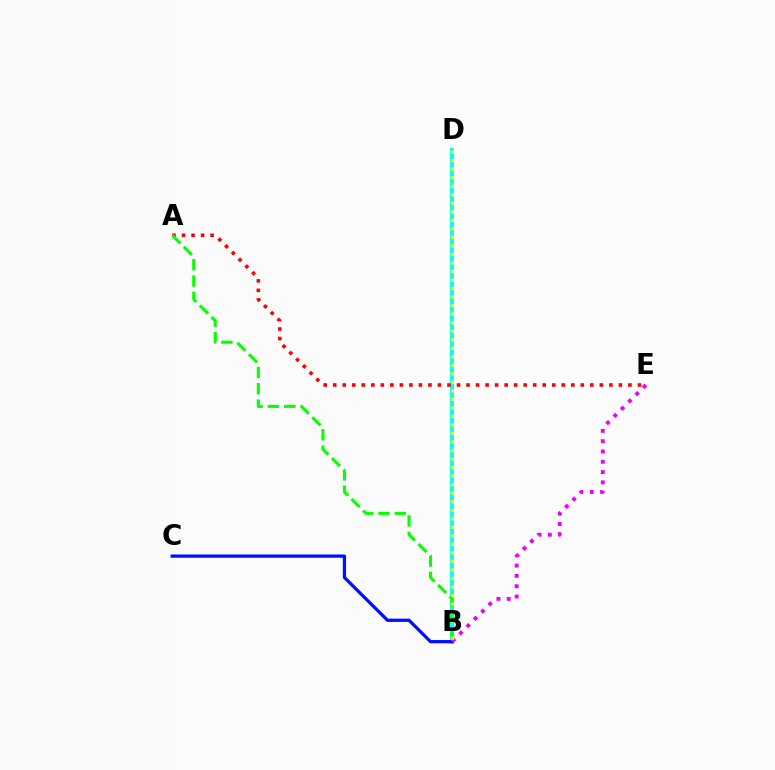{('B', 'D'): [{'color': '#00fff6', 'line_style': 'solid', 'thickness': 2.82}, {'color': '#fcf500', 'line_style': 'dotted', 'thickness': 2.32}], ('A', 'E'): [{'color': '#ff0000', 'line_style': 'dotted', 'thickness': 2.59}], ('A', 'B'): [{'color': '#08ff00', 'line_style': 'dashed', 'thickness': 2.22}], ('B', 'C'): [{'color': '#0010ff', 'line_style': 'solid', 'thickness': 2.34}], ('B', 'E'): [{'color': '#ee00ff', 'line_style': 'dotted', 'thickness': 2.8}]}